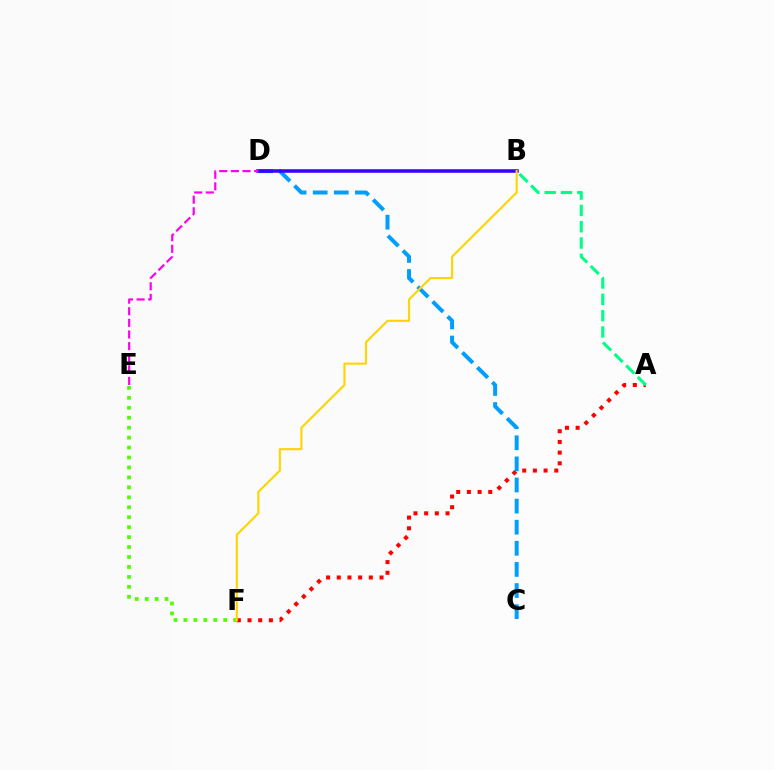{('A', 'F'): [{'color': '#ff0000', 'line_style': 'dotted', 'thickness': 2.9}], ('E', 'F'): [{'color': '#4fff00', 'line_style': 'dotted', 'thickness': 2.7}], ('C', 'D'): [{'color': '#009eff', 'line_style': 'dashed', 'thickness': 2.87}], ('A', 'B'): [{'color': '#00ff86', 'line_style': 'dashed', 'thickness': 2.22}], ('B', 'D'): [{'color': '#3700ff', 'line_style': 'solid', 'thickness': 2.55}], ('B', 'F'): [{'color': '#ffd500', 'line_style': 'solid', 'thickness': 1.52}], ('D', 'E'): [{'color': '#ff00ed', 'line_style': 'dashed', 'thickness': 1.58}]}